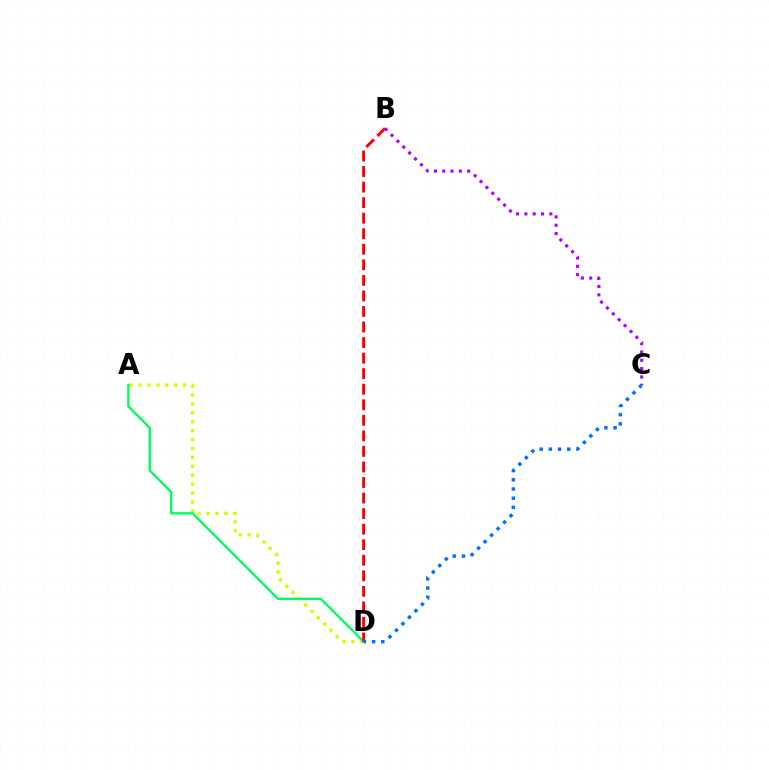{('A', 'D'): [{'color': '#d1ff00', 'line_style': 'dotted', 'thickness': 2.43}, {'color': '#00ff5c', 'line_style': 'solid', 'thickness': 1.69}], ('B', 'D'): [{'color': '#ff0000', 'line_style': 'dashed', 'thickness': 2.11}], ('B', 'C'): [{'color': '#b900ff', 'line_style': 'dotted', 'thickness': 2.26}], ('C', 'D'): [{'color': '#0074ff', 'line_style': 'dotted', 'thickness': 2.5}]}